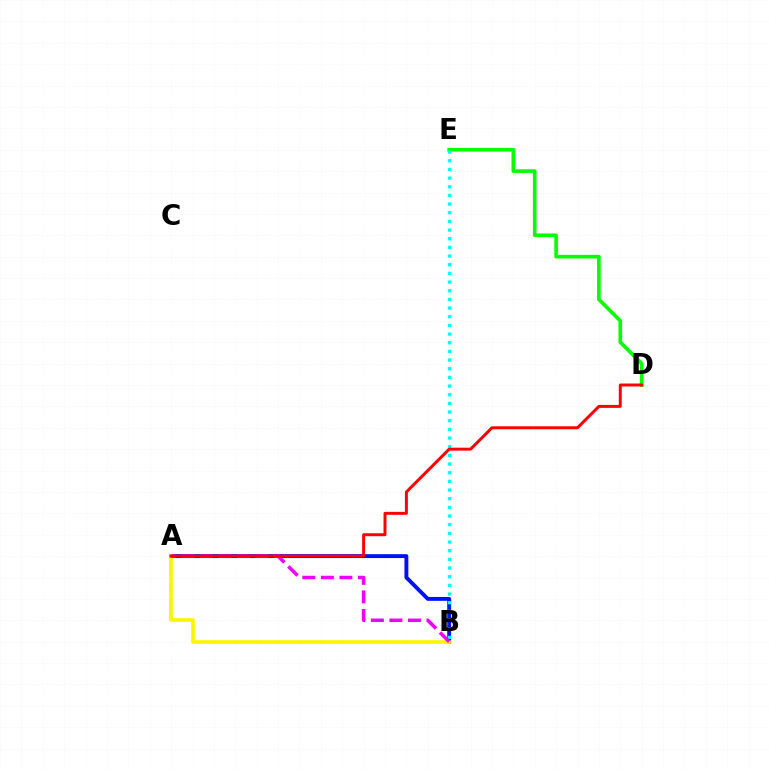{('D', 'E'): [{'color': '#08ff00', 'line_style': 'solid', 'thickness': 2.62}], ('A', 'B'): [{'color': '#0010ff', 'line_style': 'solid', 'thickness': 2.8}, {'color': '#fcf500', 'line_style': 'solid', 'thickness': 2.62}, {'color': '#ee00ff', 'line_style': 'dashed', 'thickness': 2.52}], ('B', 'E'): [{'color': '#00fff6', 'line_style': 'dotted', 'thickness': 2.35}], ('A', 'D'): [{'color': '#ff0000', 'line_style': 'solid', 'thickness': 2.13}]}